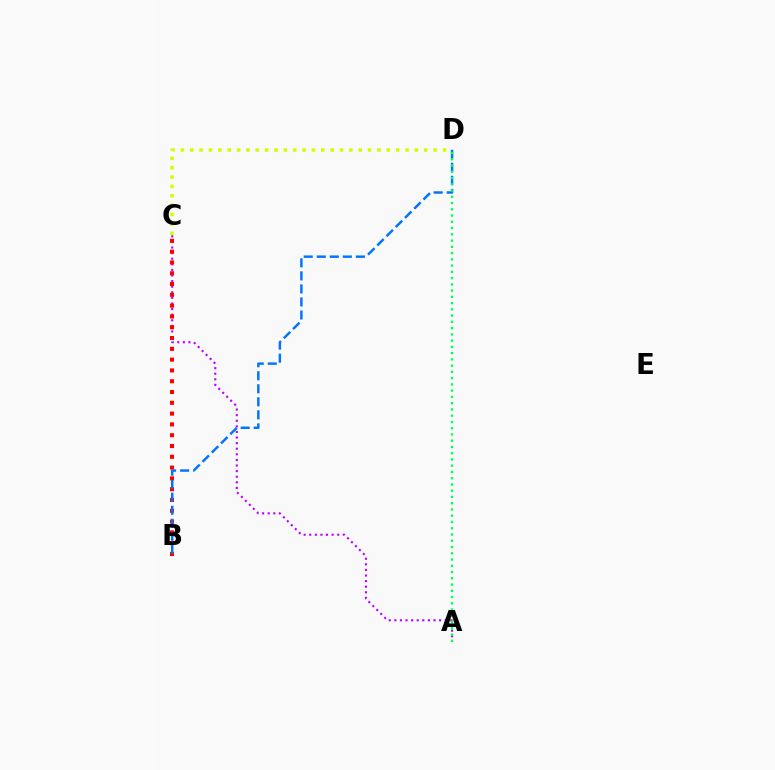{('A', 'C'): [{'color': '#b900ff', 'line_style': 'dotted', 'thickness': 1.52}], ('B', 'C'): [{'color': '#ff0000', 'line_style': 'dotted', 'thickness': 2.93}], ('B', 'D'): [{'color': '#0074ff', 'line_style': 'dashed', 'thickness': 1.77}], ('C', 'D'): [{'color': '#d1ff00', 'line_style': 'dotted', 'thickness': 2.54}], ('A', 'D'): [{'color': '#00ff5c', 'line_style': 'dotted', 'thickness': 1.7}]}